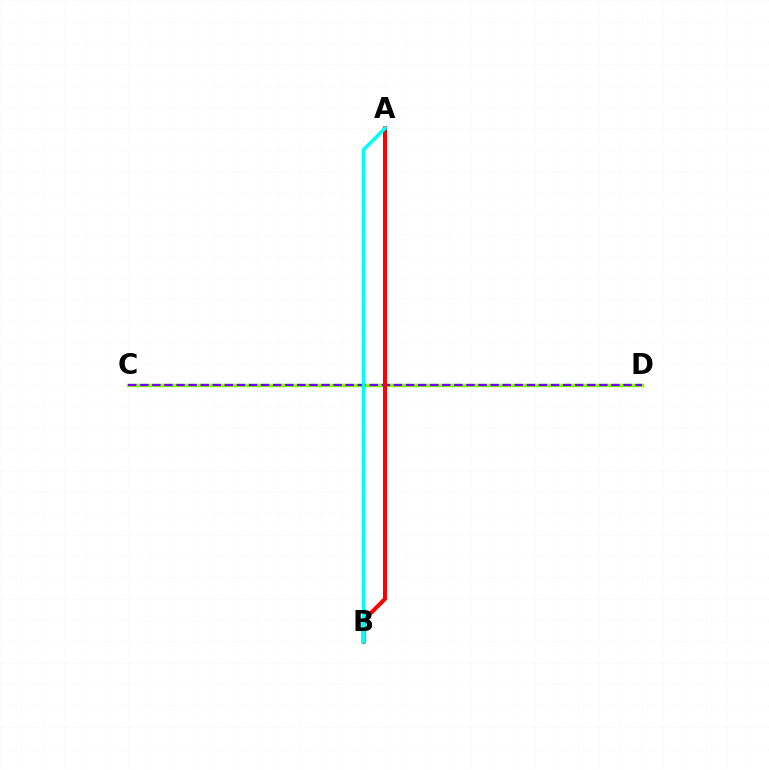{('C', 'D'): [{'color': '#84ff00', 'line_style': 'solid', 'thickness': 2.51}, {'color': '#7200ff', 'line_style': 'dashed', 'thickness': 1.64}], ('A', 'B'): [{'color': '#ff0000', 'line_style': 'solid', 'thickness': 2.91}, {'color': '#00fff6', 'line_style': 'solid', 'thickness': 2.55}]}